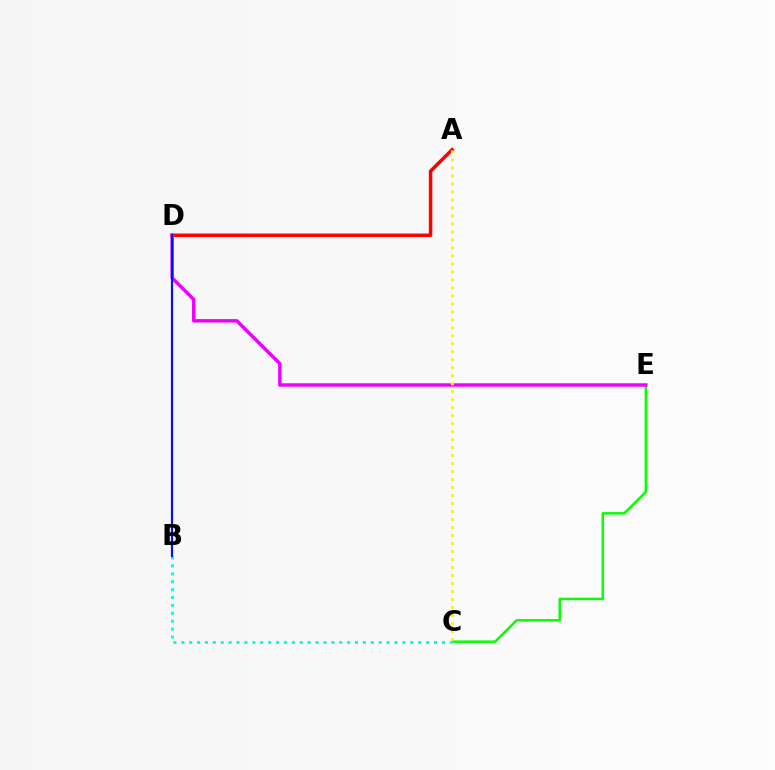{('A', 'D'): [{'color': '#ff0000', 'line_style': 'solid', 'thickness': 2.51}], ('C', 'E'): [{'color': '#08ff00', 'line_style': 'solid', 'thickness': 1.79}], ('B', 'C'): [{'color': '#00fff6', 'line_style': 'dotted', 'thickness': 2.15}], ('D', 'E'): [{'color': '#ee00ff', 'line_style': 'solid', 'thickness': 2.49}], ('B', 'D'): [{'color': '#0010ff', 'line_style': 'solid', 'thickness': 1.57}], ('A', 'C'): [{'color': '#fcf500', 'line_style': 'dotted', 'thickness': 2.17}]}